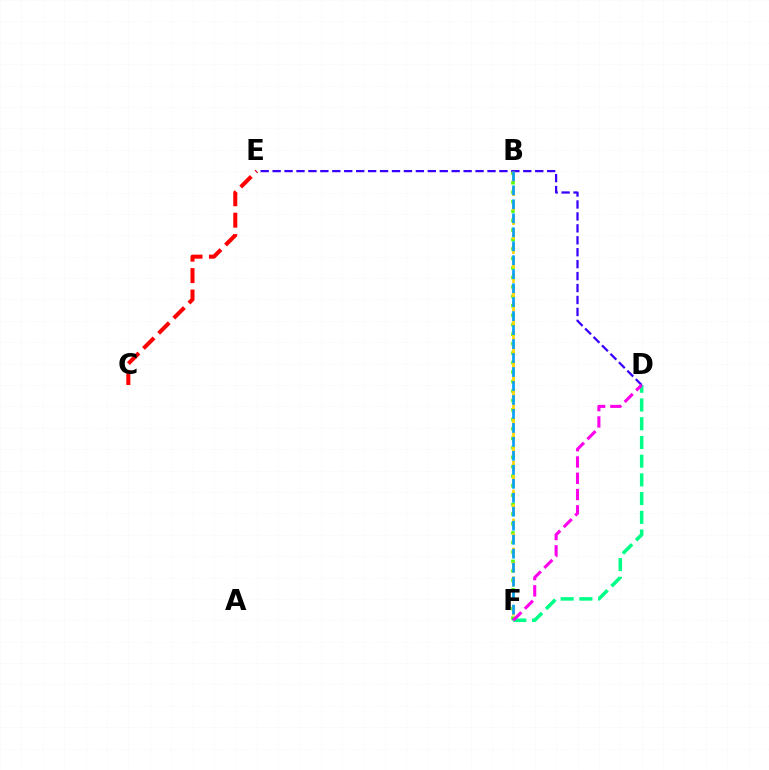{('B', 'F'): [{'color': '#4fff00', 'line_style': 'dotted', 'thickness': 2.57}, {'color': '#ffd500', 'line_style': 'dashed', 'thickness': 1.96}, {'color': '#009eff', 'line_style': 'dashed', 'thickness': 1.9}], ('C', 'E'): [{'color': '#ff0000', 'line_style': 'dashed', 'thickness': 2.91}], ('D', 'E'): [{'color': '#3700ff', 'line_style': 'dashed', 'thickness': 1.62}], ('D', 'F'): [{'color': '#00ff86', 'line_style': 'dashed', 'thickness': 2.54}, {'color': '#ff00ed', 'line_style': 'dashed', 'thickness': 2.21}]}